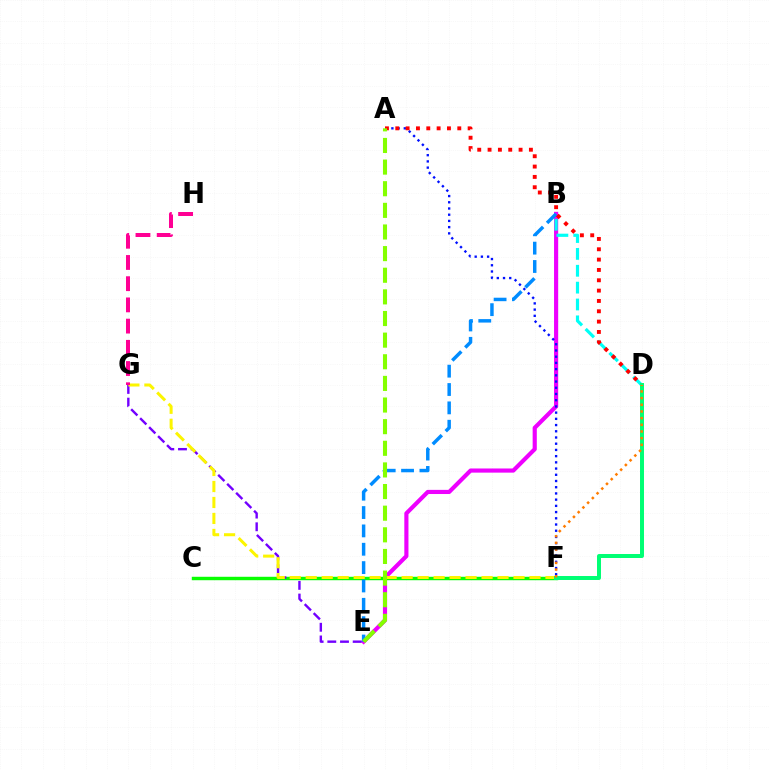{('B', 'E'): [{'color': '#ee00ff', 'line_style': 'solid', 'thickness': 2.99}, {'color': '#008cff', 'line_style': 'dashed', 'thickness': 2.49}], ('B', 'D'): [{'color': '#00fff6', 'line_style': 'dashed', 'thickness': 2.29}], ('C', 'F'): [{'color': '#08ff00', 'line_style': 'solid', 'thickness': 2.47}], ('A', 'F'): [{'color': '#0010ff', 'line_style': 'dotted', 'thickness': 1.69}], ('E', 'G'): [{'color': '#7200ff', 'line_style': 'dashed', 'thickness': 1.72}], ('F', 'G'): [{'color': '#fcf500', 'line_style': 'dashed', 'thickness': 2.17}], ('G', 'H'): [{'color': '#ff0094', 'line_style': 'dashed', 'thickness': 2.88}], ('A', 'D'): [{'color': '#ff0000', 'line_style': 'dotted', 'thickness': 2.81}], ('A', 'E'): [{'color': '#84ff00', 'line_style': 'dashed', 'thickness': 2.94}], ('D', 'F'): [{'color': '#00ff74', 'line_style': 'solid', 'thickness': 2.86}, {'color': '#ff7c00', 'line_style': 'dotted', 'thickness': 1.81}]}